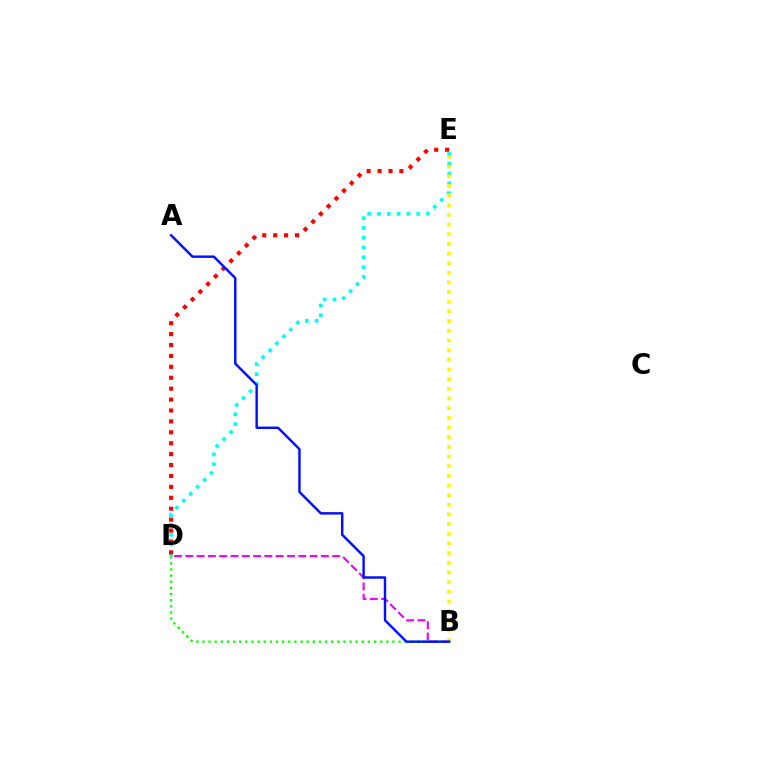{('D', 'E'): [{'color': '#00fff6', 'line_style': 'dotted', 'thickness': 2.66}, {'color': '#ff0000', 'line_style': 'dotted', 'thickness': 2.97}], ('B', 'D'): [{'color': '#ee00ff', 'line_style': 'dashed', 'thickness': 1.54}, {'color': '#08ff00', 'line_style': 'dotted', 'thickness': 1.67}], ('B', 'E'): [{'color': '#fcf500', 'line_style': 'dotted', 'thickness': 2.63}], ('A', 'B'): [{'color': '#0010ff', 'line_style': 'solid', 'thickness': 1.75}]}